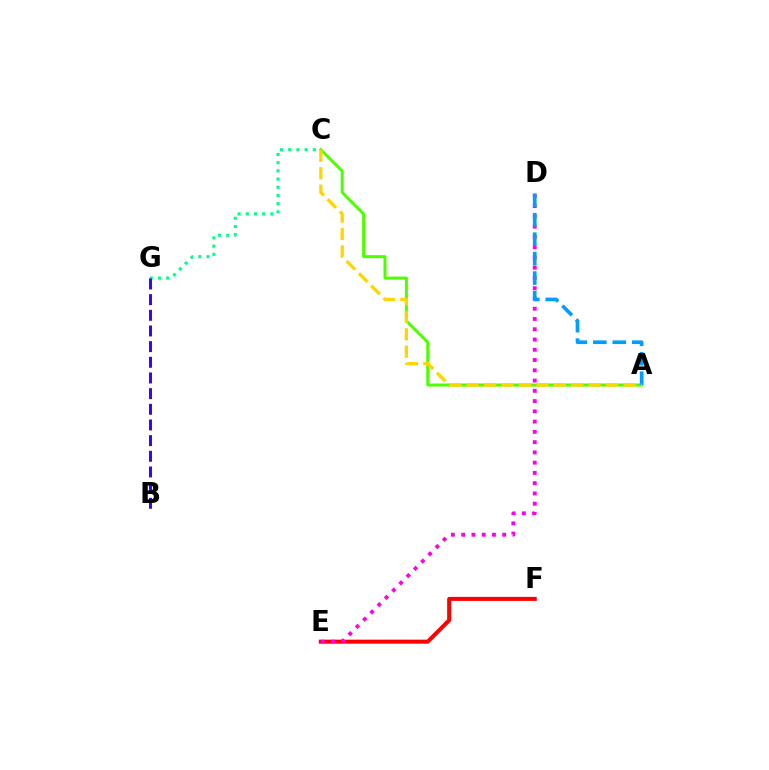{('A', 'C'): [{'color': '#4fff00', 'line_style': 'solid', 'thickness': 2.17}, {'color': '#ffd500', 'line_style': 'dashed', 'thickness': 2.37}], ('E', 'F'): [{'color': '#ff0000', 'line_style': 'solid', 'thickness': 2.9}], ('C', 'G'): [{'color': '#00ff86', 'line_style': 'dotted', 'thickness': 2.23}], ('D', 'E'): [{'color': '#ff00ed', 'line_style': 'dotted', 'thickness': 2.79}], ('A', 'D'): [{'color': '#009eff', 'line_style': 'dashed', 'thickness': 2.64}], ('B', 'G'): [{'color': '#3700ff', 'line_style': 'dashed', 'thickness': 2.13}]}